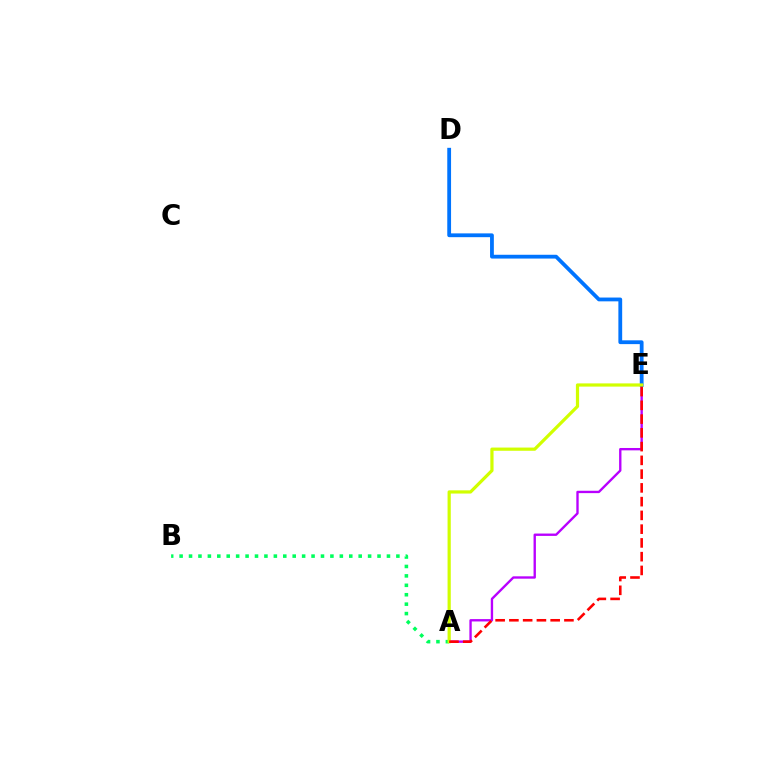{('A', 'E'): [{'color': '#b900ff', 'line_style': 'solid', 'thickness': 1.7}, {'color': '#d1ff00', 'line_style': 'solid', 'thickness': 2.31}, {'color': '#ff0000', 'line_style': 'dashed', 'thickness': 1.87}], ('D', 'E'): [{'color': '#0074ff', 'line_style': 'solid', 'thickness': 2.73}], ('A', 'B'): [{'color': '#00ff5c', 'line_style': 'dotted', 'thickness': 2.56}]}